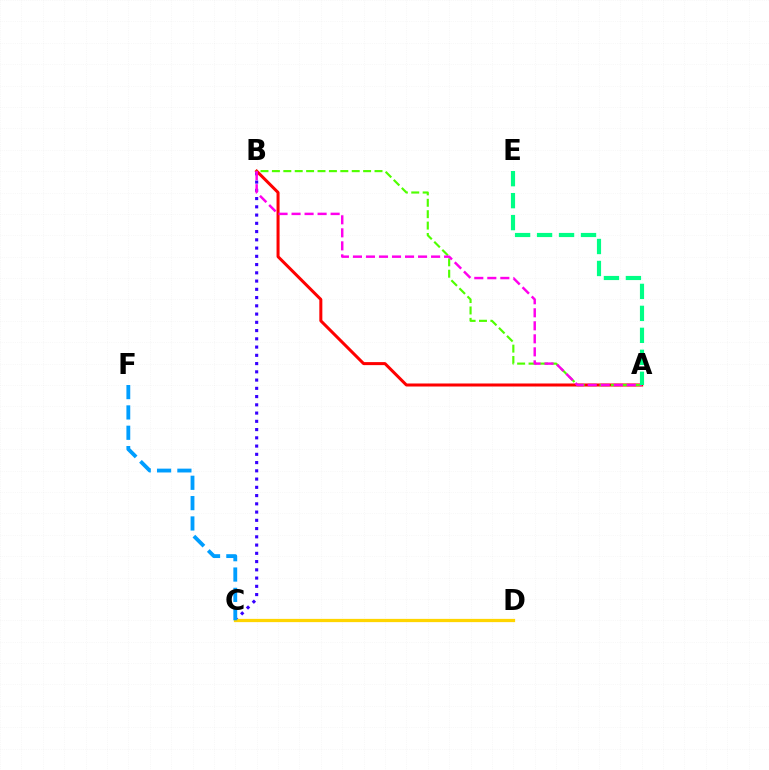{('B', 'C'): [{'color': '#3700ff', 'line_style': 'dotted', 'thickness': 2.24}], ('A', 'B'): [{'color': '#ff0000', 'line_style': 'solid', 'thickness': 2.18}, {'color': '#4fff00', 'line_style': 'dashed', 'thickness': 1.55}, {'color': '#ff00ed', 'line_style': 'dashed', 'thickness': 1.77}], ('C', 'D'): [{'color': '#ffd500', 'line_style': 'solid', 'thickness': 2.34}], ('C', 'F'): [{'color': '#009eff', 'line_style': 'dashed', 'thickness': 2.76}], ('A', 'E'): [{'color': '#00ff86', 'line_style': 'dashed', 'thickness': 2.99}]}